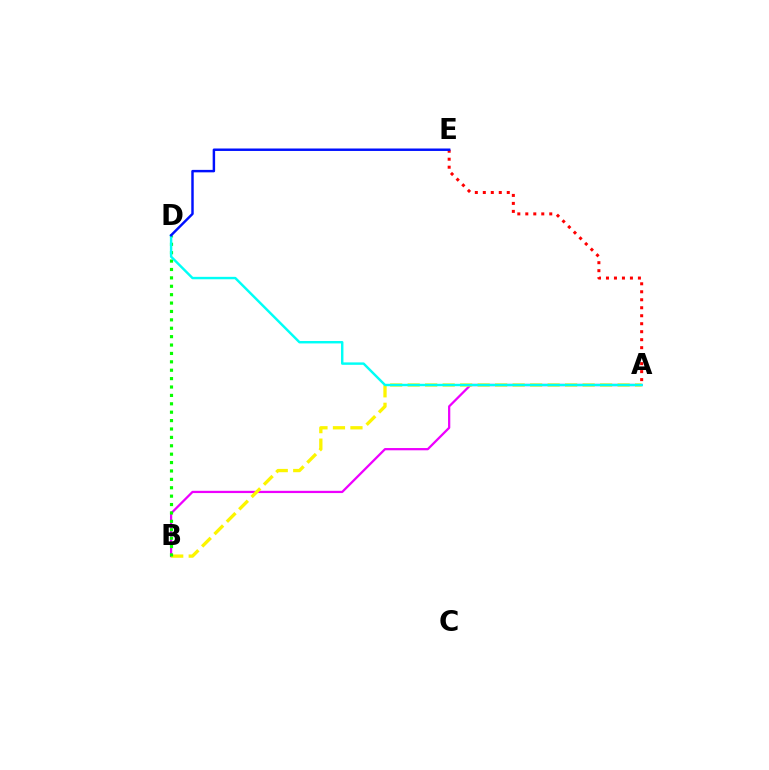{('A', 'B'): [{'color': '#ee00ff', 'line_style': 'solid', 'thickness': 1.62}, {'color': '#fcf500', 'line_style': 'dashed', 'thickness': 2.38}], ('B', 'D'): [{'color': '#08ff00', 'line_style': 'dotted', 'thickness': 2.28}], ('A', 'E'): [{'color': '#ff0000', 'line_style': 'dotted', 'thickness': 2.17}], ('A', 'D'): [{'color': '#00fff6', 'line_style': 'solid', 'thickness': 1.75}], ('D', 'E'): [{'color': '#0010ff', 'line_style': 'solid', 'thickness': 1.77}]}